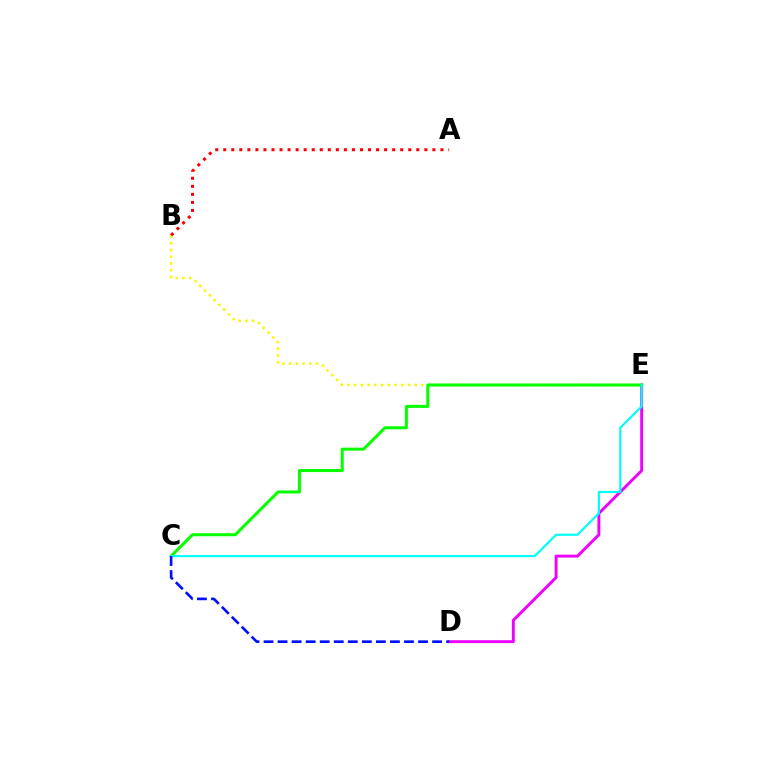{('D', 'E'): [{'color': '#ee00ff', 'line_style': 'solid', 'thickness': 2.1}], ('B', 'E'): [{'color': '#fcf500', 'line_style': 'dotted', 'thickness': 1.83}], ('C', 'E'): [{'color': '#08ff00', 'line_style': 'solid', 'thickness': 2.18}, {'color': '#00fff6', 'line_style': 'solid', 'thickness': 1.57}], ('C', 'D'): [{'color': '#0010ff', 'line_style': 'dashed', 'thickness': 1.91}], ('A', 'B'): [{'color': '#ff0000', 'line_style': 'dotted', 'thickness': 2.19}]}